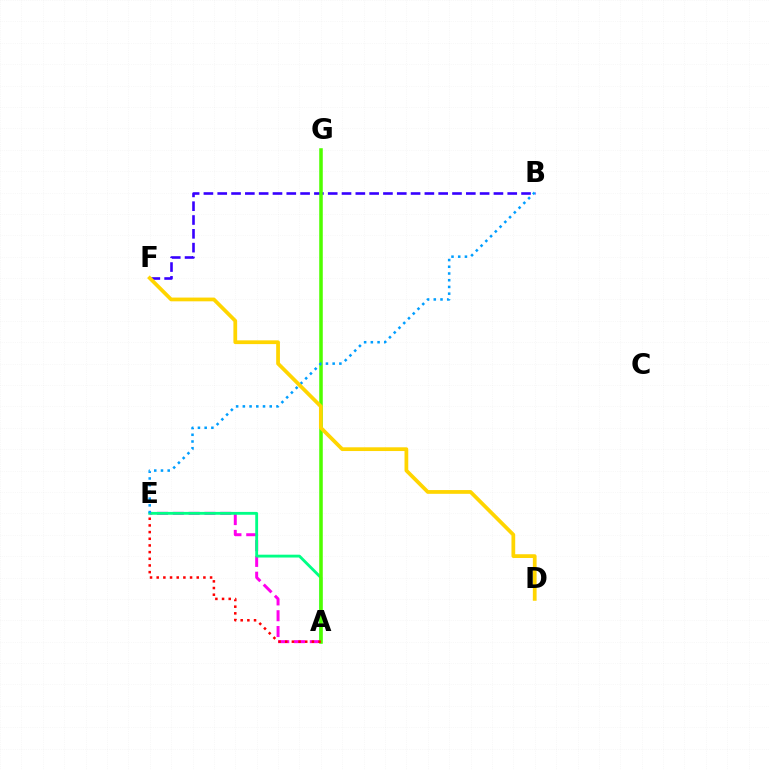{('B', 'F'): [{'color': '#3700ff', 'line_style': 'dashed', 'thickness': 1.88}], ('A', 'E'): [{'color': '#ff00ed', 'line_style': 'dashed', 'thickness': 2.15}, {'color': '#00ff86', 'line_style': 'solid', 'thickness': 2.05}, {'color': '#ff0000', 'line_style': 'dotted', 'thickness': 1.81}], ('A', 'G'): [{'color': '#4fff00', 'line_style': 'solid', 'thickness': 2.55}], ('B', 'E'): [{'color': '#009eff', 'line_style': 'dotted', 'thickness': 1.83}], ('D', 'F'): [{'color': '#ffd500', 'line_style': 'solid', 'thickness': 2.7}]}